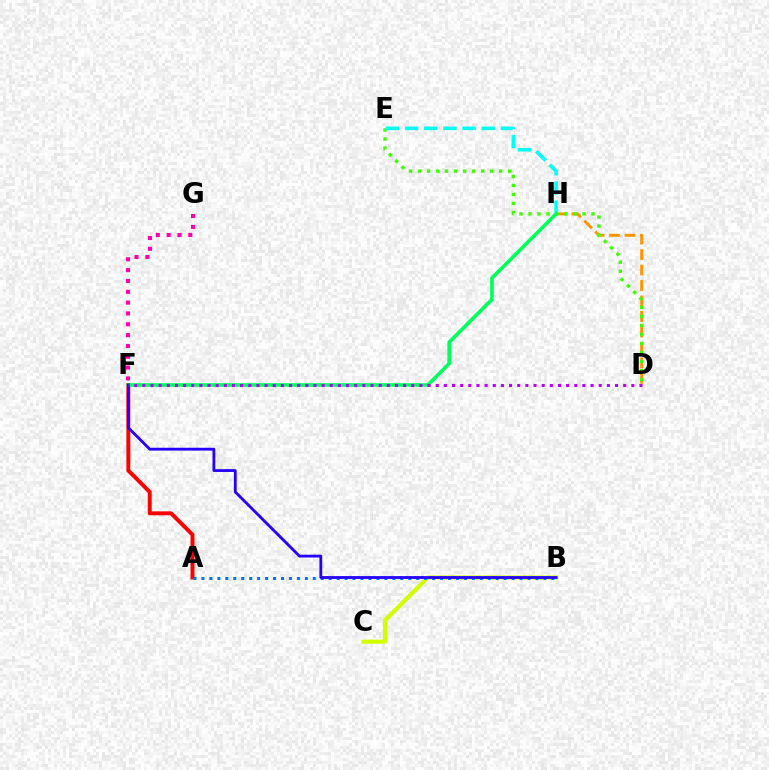{('A', 'F'): [{'color': '#ff0000', 'line_style': 'solid', 'thickness': 2.83}], ('D', 'H'): [{'color': '#ff9400', 'line_style': 'dashed', 'thickness': 2.1}], ('D', 'E'): [{'color': '#3dff00', 'line_style': 'dotted', 'thickness': 2.45}], ('B', 'C'): [{'color': '#d1ff00', 'line_style': 'solid', 'thickness': 2.94}], ('A', 'B'): [{'color': '#0074ff', 'line_style': 'dotted', 'thickness': 2.16}], ('E', 'H'): [{'color': '#00fff6', 'line_style': 'dashed', 'thickness': 2.6}], ('F', 'H'): [{'color': '#00ff5c', 'line_style': 'solid', 'thickness': 2.61}], ('B', 'F'): [{'color': '#2500ff', 'line_style': 'solid', 'thickness': 2.03}], ('F', 'G'): [{'color': '#ff00ac', 'line_style': 'dotted', 'thickness': 2.94}], ('D', 'F'): [{'color': '#b900ff', 'line_style': 'dotted', 'thickness': 2.21}]}